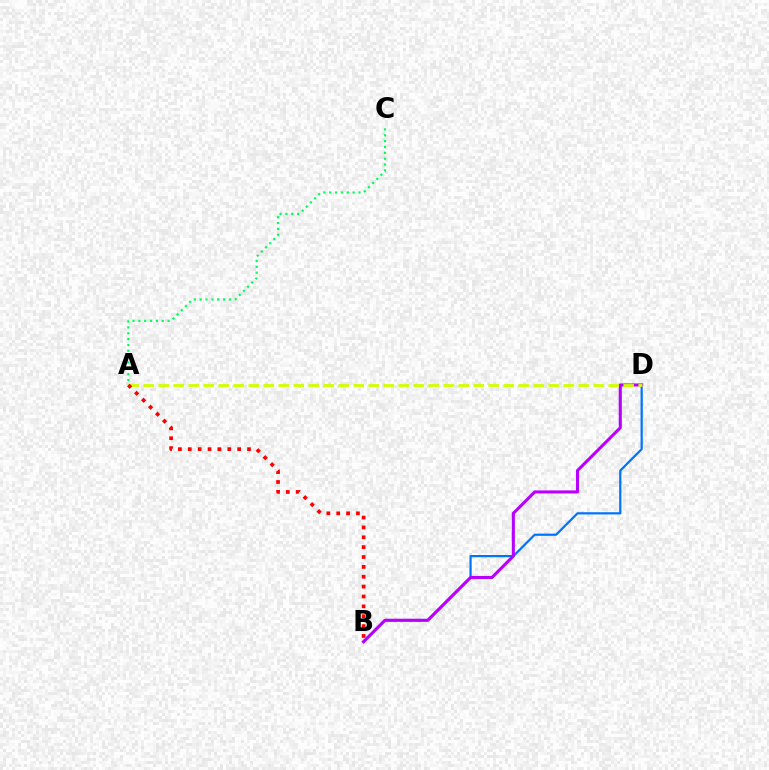{('B', 'D'): [{'color': '#0074ff', 'line_style': 'solid', 'thickness': 1.6}, {'color': '#b900ff', 'line_style': 'solid', 'thickness': 2.22}], ('A', 'C'): [{'color': '#00ff5c', 'line_style': 'dotted', 'thickness': 1.59}], ('A', 'D'): [{'color': '#d1ff00', 'line_style': 'dashed', 'thickness': 2.04}], ('A', 'B'): [{'color': '#ff0000', 'line_style': 'dotted', 'thickness': 2.68}]}